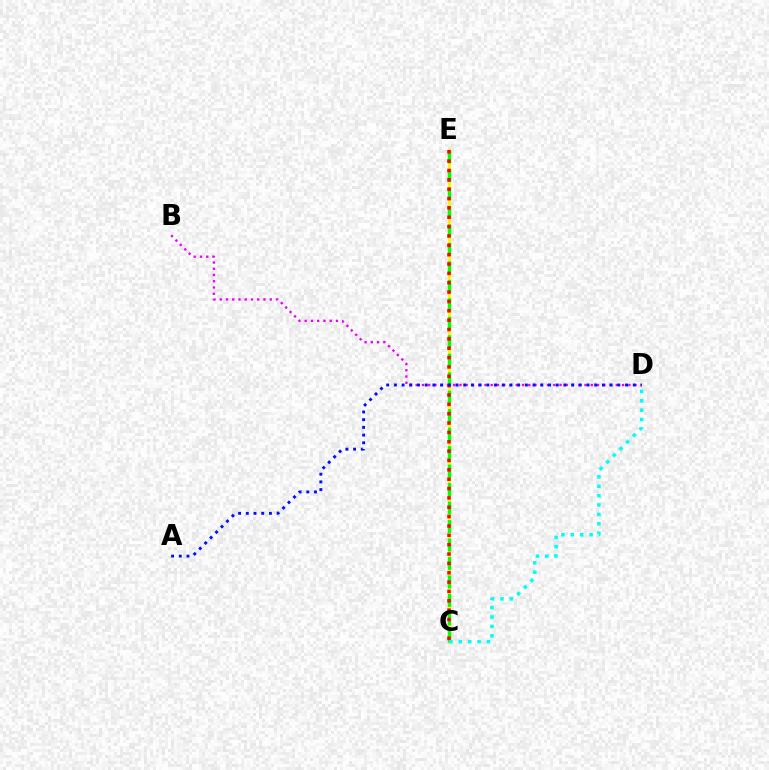{('C', 'E'): [{'color': '#fcf500', 'line_style': 'solid', 'thickness': 1.97}, {'color': '#08ff00', 'line_style': 'dashed', 'thickness': 2.51}, {'color': '#ff0000', 'line_style': 'dotted', 'thickness': 2.54}], ('B', 'D'): [{'color': '#ee00ff', 'line_style': 'dotted', 'thickness': 1.7}], ('C', 'D'): [{'color': '#00fff6', 'line_style': 'dotted', 'thickness': 2.55}], ('A', 'D'): [{'color': '#0010ff', 'line_style': 'dotted', 'thickness': 2.09}]}